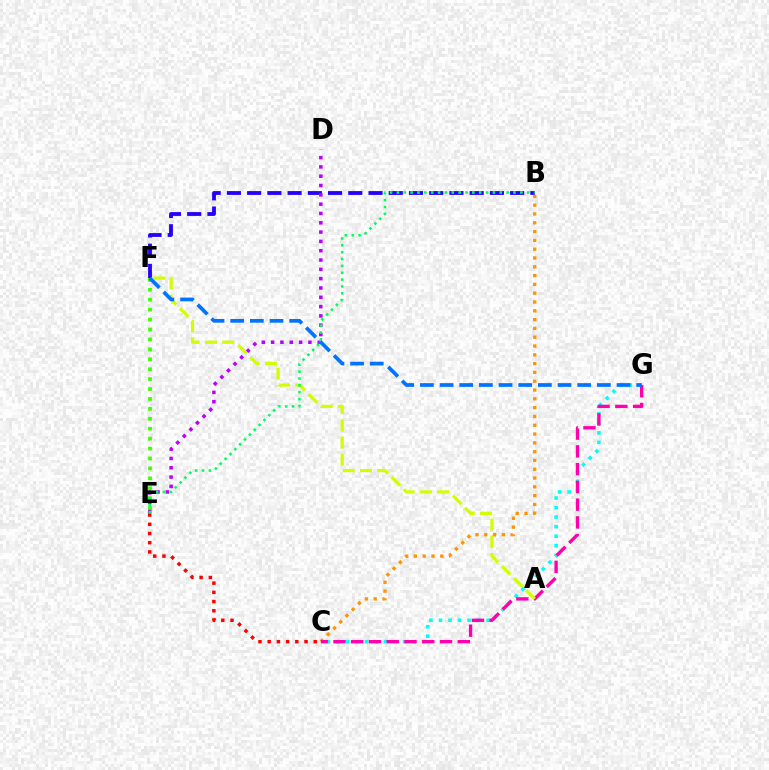{('E', 'F'): [{'color': '#3dff00', 'line_style': 'dotted', 'thickness': 2.7}], ('B', 'F'): [{'color': '#2500ff', 'line_style': 'dashed', 'thickness': 2.75}], ('C', 'E'): [{'color': '#ff0000', 'line_style': 'dotted', 'thickness': 2.5}], ('C', 'G'): [{'color': '#00fff6', 'line_style': 'dotted', 'thickness': 2.59}, {'color': '#ff00ac', 'line_style': 'dashed', 'thickness': 2.41}], ('D', 'E'): [{'color': '#b900ff', 'line_style': 'dotted', 'thickness': 2.53}], ('B', 'C'): [{'color': '#ff9400', 'line_style': 'dotted', 'thickness': 2.39}], ('A', 'F'): [{'color': '#d1ff00', 'line_style': 'dashed', 'thickness': 2.34}], ('B', 'E'): [{'color': '#00ff5c', 'line_style': 'dotted', 'thickness': 1.86}], ('F', 'G'): [{'color': '#0074ff', 'line_style': 'dashed', 'thickness': 2.67}]}